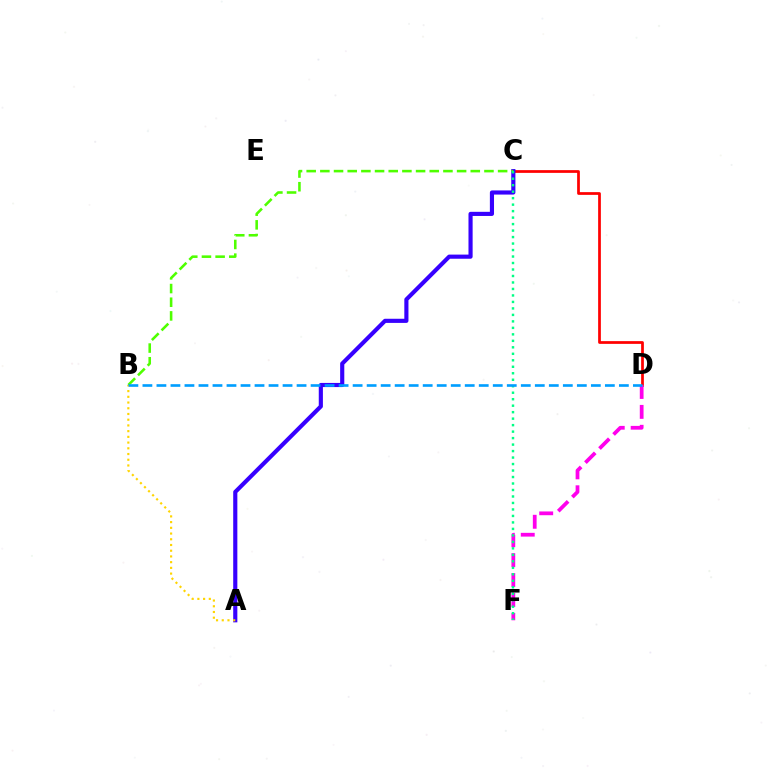{('C', 'D'): [{'color': '#ff0000', 'line_style': 'solid', 'thickness': 1.97}], ('A', 'C'): [{'color': '#3700ff', 'line_style': 'solid', 'thickness': 2.98}], ('B', 'C'): [{'color': '#4fff00', 'line_style': 'dashed', 'thickness': 1.86}], ('D', 'F'): [{'color': '#ff00ed', 'line_style': 'dashed', 'thickness': 2.71}], ('A', 'B'): [{'color': '#ffd500', 'line_style': 'dotted', 'thickness': 1.55}], ('C', 'F'): [{'color': '#00ff86', 'line_style': 'dotted', 'thickness': 1.76}], ('B', 'D'): [{'color': '#009eff', 'line_style': 'dashed', 'thickness': 1.9}]}